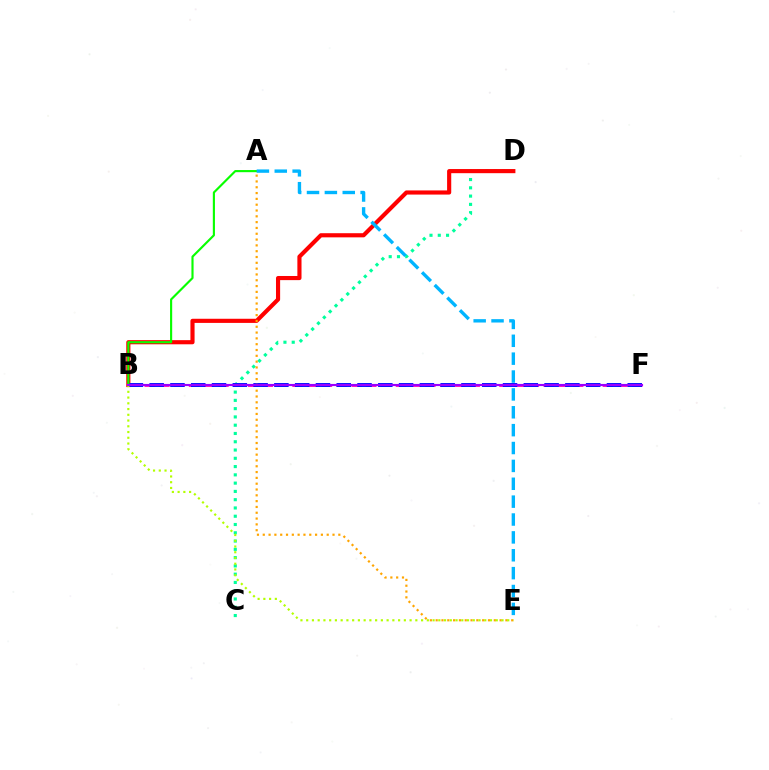{('C', 'D'): [{'color': '#00ff9d', 'line_style': 'dotted', 'thickness': 2.25}], ('B', 'F'): [{'color': '#ff00bd', 'line_style': 'dashed', 'thickness': 2.01}, {'color': '#0010ff', 'line_style': 'dashed', 'thickness': 2.82}, {'color': '#9b00ff', 'line_style': 'solid', 'thickness': 1.53}], ('B', 'D'): [{'color': '#ff0000', 'line_style': 'solid', 'thickness': 2.98}], ('A', 'B'): [{'color': '#08ff00', 'line_style': 'solid', 'thickness': 1.55}], ('A', 'E'): [{'color': '#00b5ff', 'line_style': 'dashed', 'thickness': 2.43}, {'color': '#ffa500', 'line_style': 'dotted', 'thickness': 1.58}], ('B', 'E'): [{'color': '#b3ff00', 'line_style': 'dotted', 'thickness': 1.56}]}